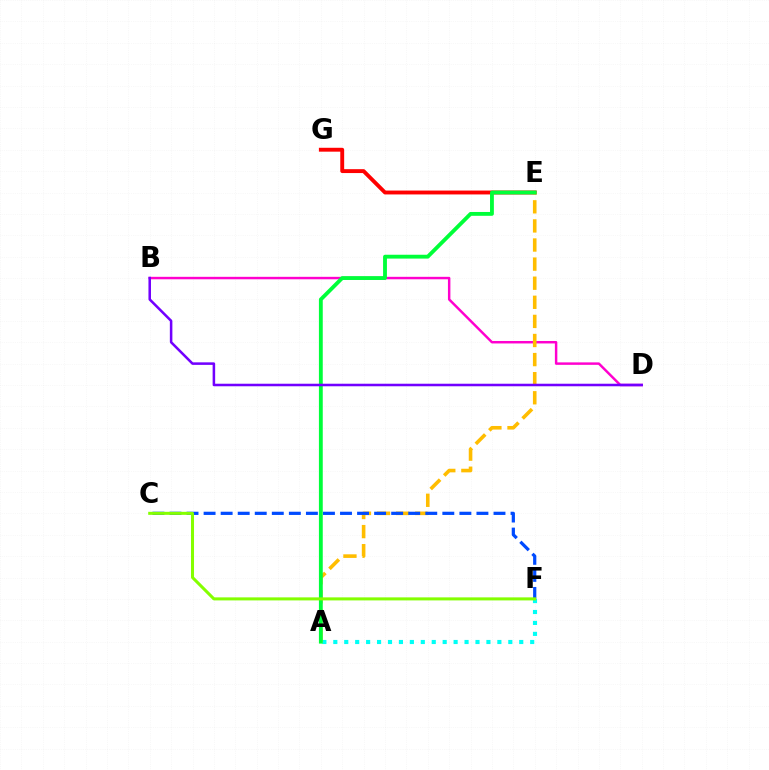{('A', 'F'): [{'color': '#00fff6', 'line_style': 'dotted', 'thickness': 2.97}], ('B', 'D'): [{'color': '#ff00cf', 'line_style': 'solid', 'thickness': 1.77}, {'color': '#7200ff', 'line_style': 'solid', 'thickness': 1.83}], ('E', 'G'): [{'color': '#ff0000', 'line_style': 'solid', 'thickness': 2.8}], ('A', 'E'): [{'color': '#ffbd00', 'line_style': 'dashed', 'thickness': 2.59}, {'color': '#00ff39', 'line_style': 'solid', 'thickness': 2.77}], ('C', 'F'): [{'color': '#004bff', 'line_style': 'dashed', 'thickness': 2.32}, {'color': '#84ff00', 'line_style': 'solid', 'thickness': 2.18}]}